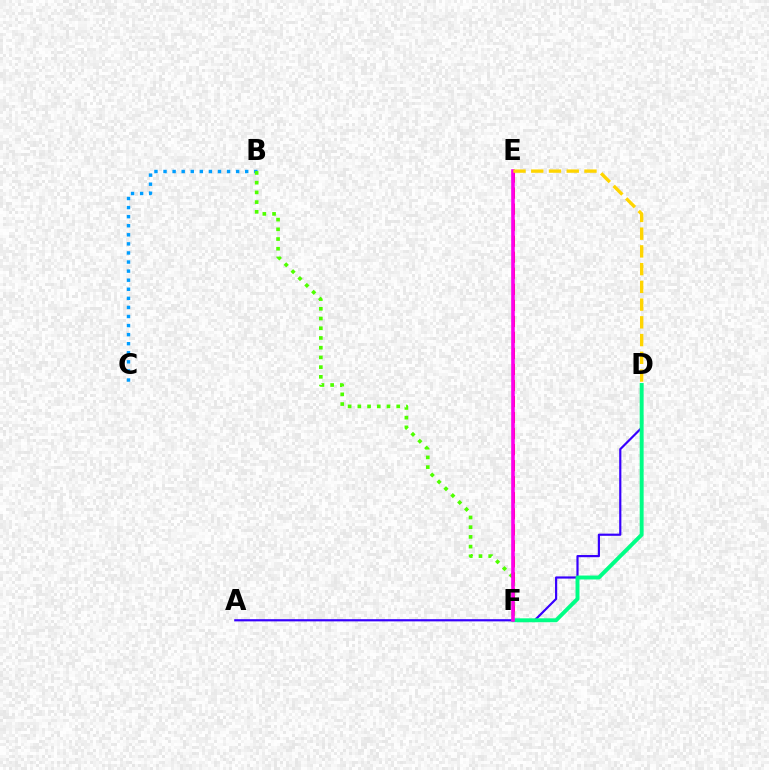{('B', 'C'): [{'color': '#009eff', 'line_style': 'dotted', 'thickness': 2.47}], ('E', 'F'): [{'color': '#ff0000', 'line_style': 'dashed', 'thickness': 2.18}, {'color': '#ff00ed', 'line_style': 'solid', 'thickness': 2.59}], ('A', 'D'): [{'color': '#3700ff', 'line_style': 'solid', 'thickness': 1.57}], ('B', 'F'): [{'color': '#4fff00', 'line_style': 'dotted', 'thickness': 2.64}], ('D', 'F'): [{'color': '#00ff86', 'line_style': 'solid', 'thickness': 2.83}], ('D', 'E'): [{'color': '#ffd500', 'line_style': 'dashed', 'thickness': 2.41}]}